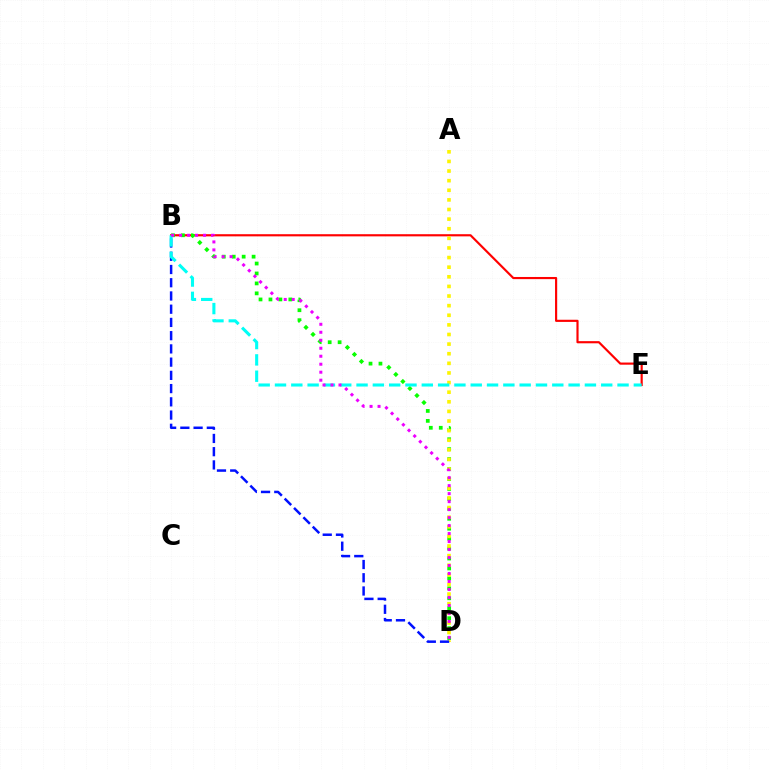{('B', 'E'): [{'color': '#ff0000', 'line_style': 'solid', 'thickness': 1.55}, {'color': '#00fff6', 'line_style': 'dashed', 'thickness': 2.22}], ('B', 'D'): [{'color': '#08ff00', 'line_style': 'dotted', 'thickness': 2.7}, {'color': '#0010ff', 'line_style': 'dashed', 'thickness': 1.8}, {'color': '#ee00ff', 'line_style': 'dotted', 'thickness': 2.17}], ('A', 'D'): [{'color': '#fcf500', 'line_style': 'dotted', 'thickness': 2.61}]}